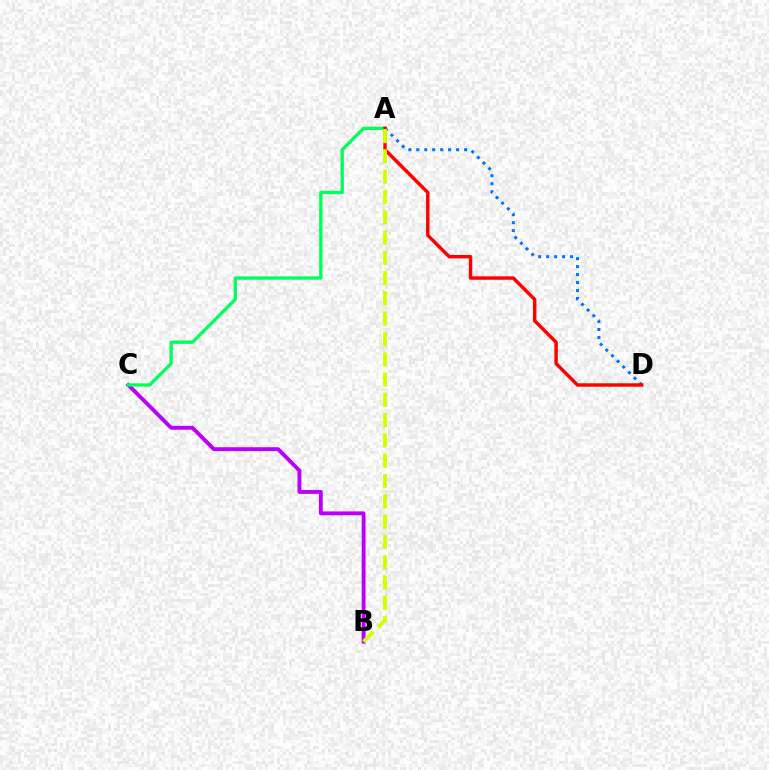{('B', 'C'): [{'color': '#b900ff', 'line_style': 'solid', 'thickness': 2.79}], ('A', 'C'): [{'color': '#00ff5c', 'line_style': 'solid', 'thickness': 2.38}], ('A', 'D'): [{'color': '#0074ff', 'line_style': 'dotted', 'thickness': 2.17}, {'color': '#ff0000', 'line_style': 'solid', 'thickness': 2.47}], ('A', 'B'): [{'color': '#d1ff00', 'line_style': 'dashed', 'thickness': 2.76}]}